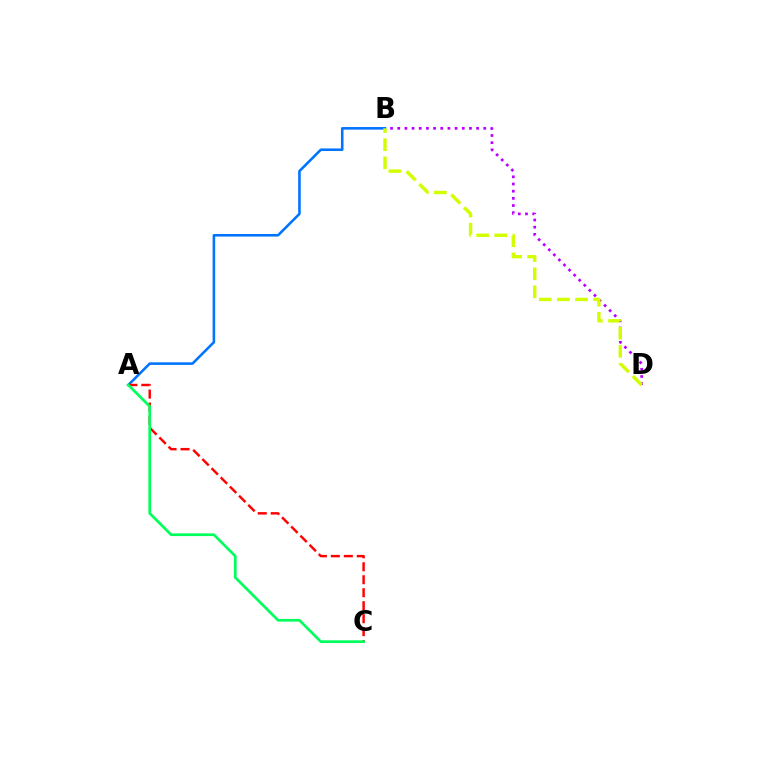{('B', 'D'): [{'color': '#b900ff', 'line_style': 'dotted', 'thickness': 1.95}, {'color': '#d1ff00', 'line_style': 'dashed', 'thickness': 2.46}], ('A', 'B'): [{'color': '#0074ff', 'line_style': 'solid', 'thickness': 1.85}], ('A', 'C'): [{'color': '#ff0000', 'line_style': 'dashed', 'thickness': 1.76}, {'color': '#00ff5c', 'line_style': 'solid', 'thickness': 1.94}]}